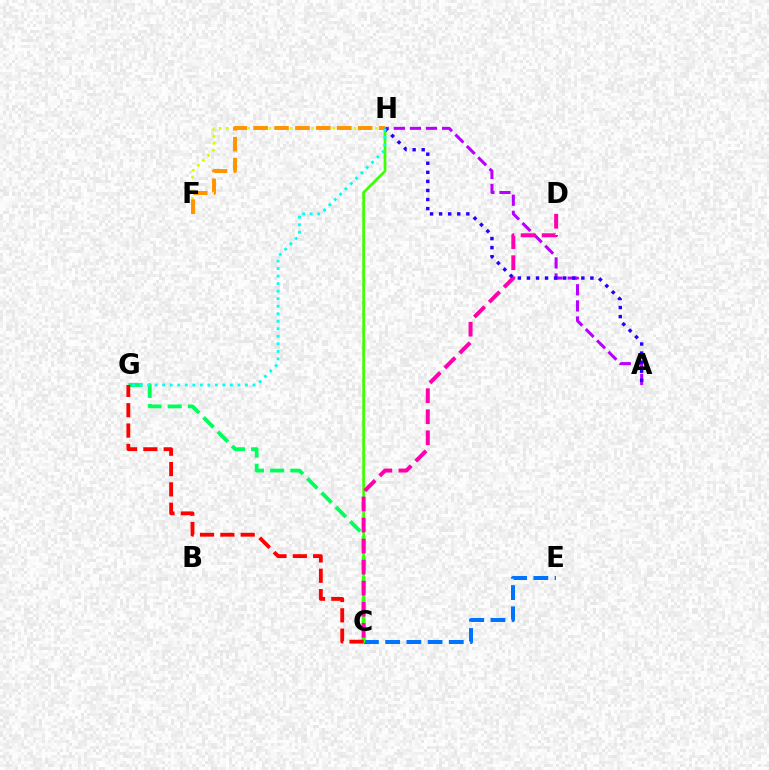{('A', 'H'): [{'color': '#b900ff', 'line_style': 'dashed', 'thickness': 2.19}, {'color': '#2500ff', 'line_style': 'dotted', 'thickness': 2.46}], ('C', 'E'): [{'color': '#0074ff', 'line_style': 'dashed', 'thickness': 2.88}], ('C', 'G'): [{'color': '#00ff5c', 'line_style': 'dashed', 'thickness': 2.75}, {'color': '#ff0000', 'line_style': 'dashed', 'thickness': 2.76}], ('F', 'H'): [{'color': '#d1ff00', 'line_style': 'dotted', 'thickness': 1.93}, {'color': '#ff9400', 'line_style': 'dashed', 'thickness': 2.84}], ('C', 'H'): [{'color': '#3dff00', 'line_style': 'solid', 'thickness': 1.94}], ('C', 'D'): [{'color': '#ff00ac', 'line_style': 'dashed', 'thickness': 2.86}], ('G', 'H'): [{'color': '#00fff6', 'line_style': 'dotted', 'thickness': 2.04}]}